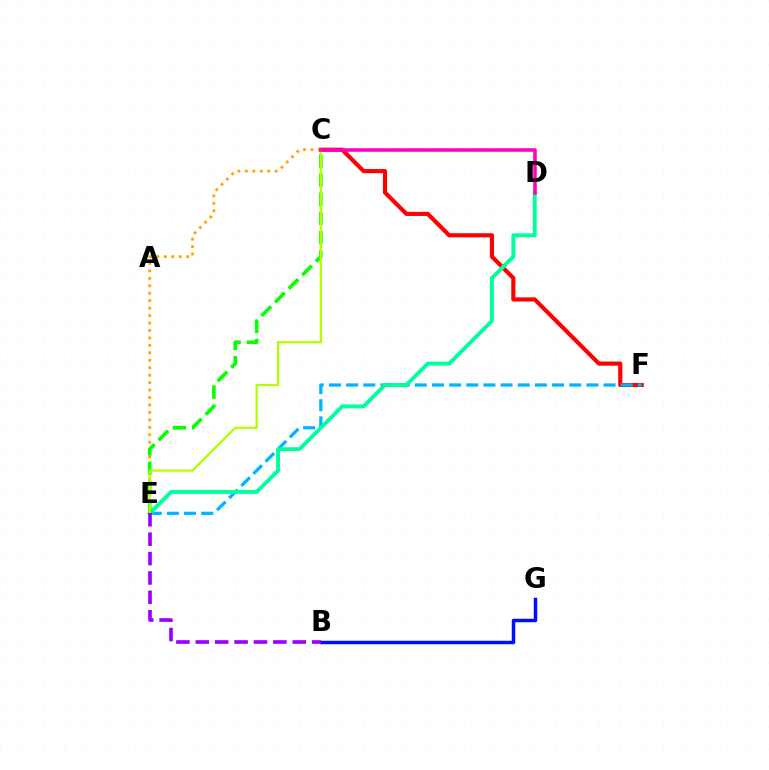{('C', 'F'): [{'color': '#ff0000', 'line_style': 'solid', 'thickness': 2.97}], ('B', 'G'): [{'color': '#0010ff', 'line_style': 'solid', 'thickness': 2.5}], ('E', 'F'): [{'color': '#00b5ff', 'line_style': 'dashed', 'thickness': 2.33}], ('D', 'E'): [{'color': '#00ff9d', 'line_style': 'solid', 'thickness': 2.81}], ('C', 'E'): [{'color': '#ffa500', 'line_style': 'dotted', 'thickness': 2.02}, {'color': '#08ff00', 'line_style': 'dashed', 'thickness': 2.61}, {'color': '#b3ff00', 'line_style': 'solid', 'thickness': 1.6}], ('C', 'D'): [{'color': '#ff00bd', 'line_style': 'solid', 'thickness': 2.56}], ('B', 'E'): [{'color': '#9b00ff', 'line_style': 'dashed', 'thickness': 2.63}]}